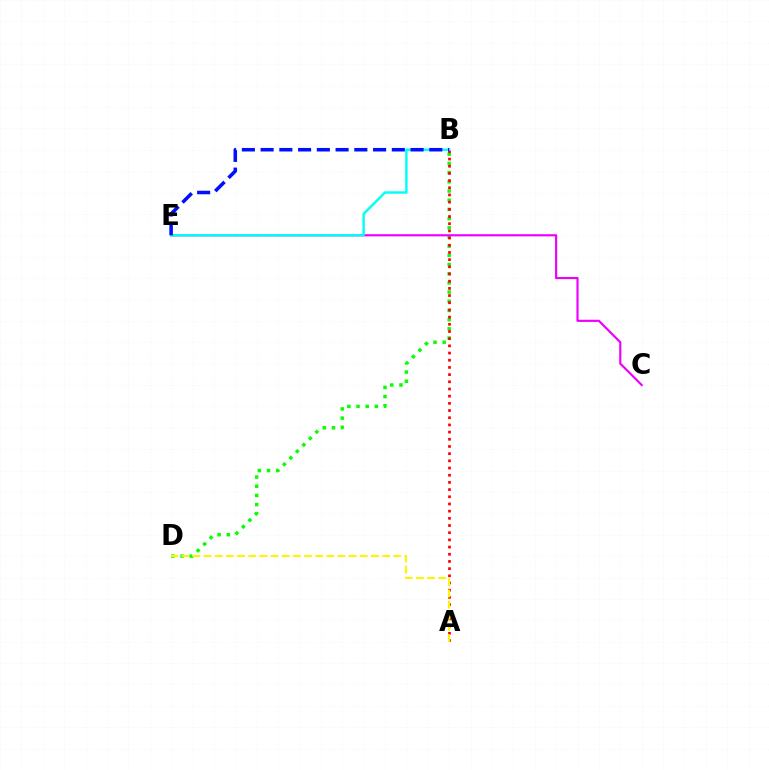{('B', 'D'): [{'color': '#08ff00', 'line_style': 'dotted', 'thickness': 2.5}], ('A', 'B'): [{'color': '#ff0000', 'line_style': 'dotted', 'thickness': 1.95}], ('C', 'E'): [{'color': '#ee00ff', 'line_style': 'solid', 'thickness': 1.56}], ('A', 'D'): [{'color': '#fcf500', 'line_style': 'dashed', 'thickness': 1.52}], ('B', 'E'): [{'color': '#00fff6', 'line_style': 'solid', 'thickness': 1.74}, {'color': '#0010ff', 'line_style': 'dashed', 'thickness': 2.55}]}